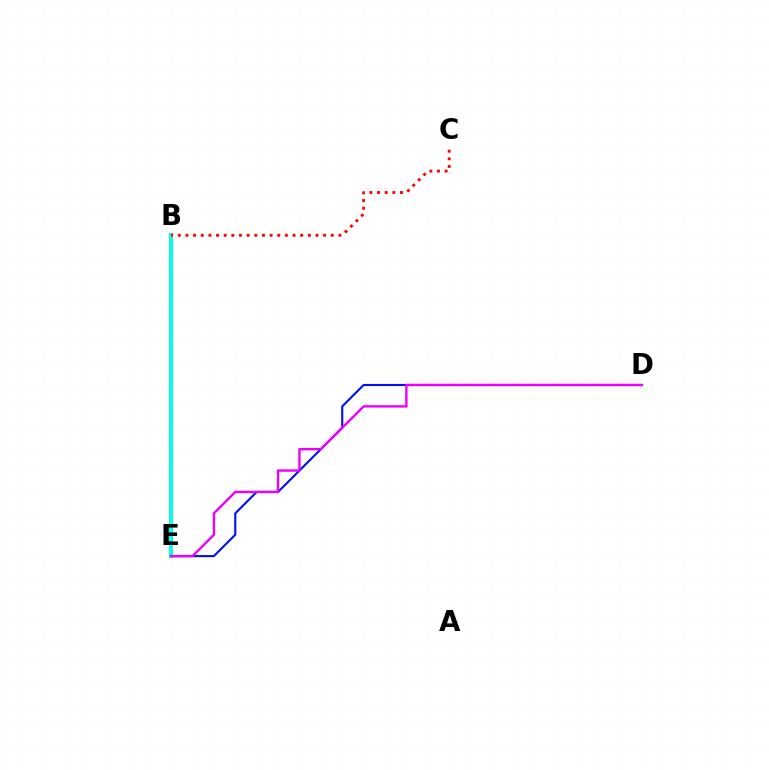{('D', 'E'): [{'color': '#0010ff', 'line_style': 'solid', 'thickness': 1.52}, {'color': '#ee00ff', 'line_style': 'solid', 'thickness': 1.73}], ('B', 'E'): [{'color': '#08ff00', 'line_style': 'solid', 'thickness': 2.77}, {'color': '#fcf500', 'line_style': 'dotted', 'thickness': 1.66}, {'color': '#00fff6', 'line_style': 'solid', 'thickness': 2.52}], ('B', 'C'): [{'color': '#ff0000', 'line_style': 'dotted', 'thickness': 2.08}]}